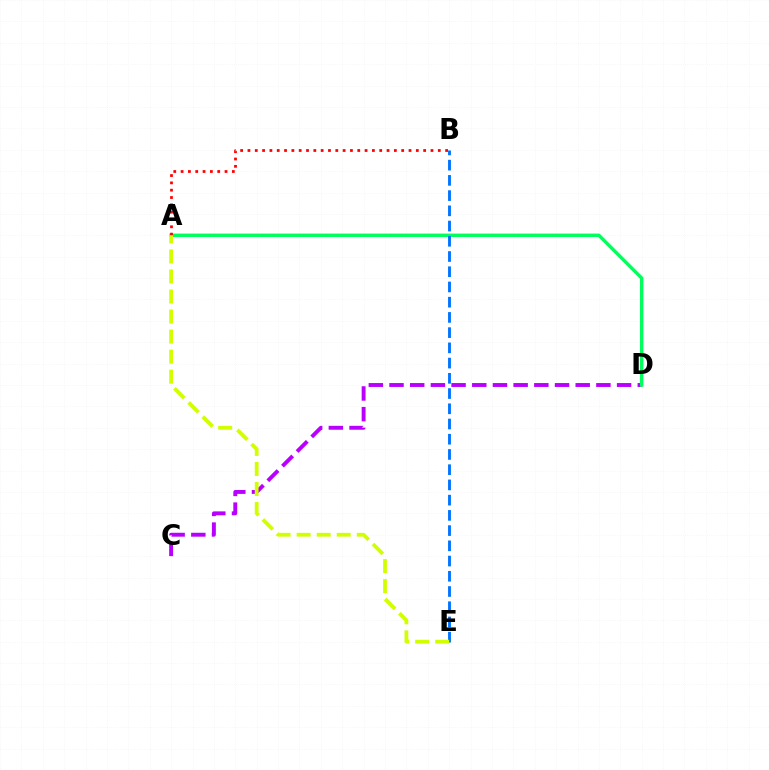{('C', 'D'): [{'color': '#b900ff', 'line_style': 'dashed', 'thickness': 2.81}], ('A', 'D'): [{'color': '#00ff5c', 'line_style': 'solid', 'thickness': 2.44}], ('A', 'B'): [{'color': '#ff0000', 'line_style': 'dotted', 'thickness': 1.99}], ('B', 'E'): [{'color': '#0074ff', 'line_style': 'dashed', 'thickness': 2.07}], ('A', 'E'): [{'color': '#d1ff00', 'line_style': 'dashed', 'thickness': 2.72}]}